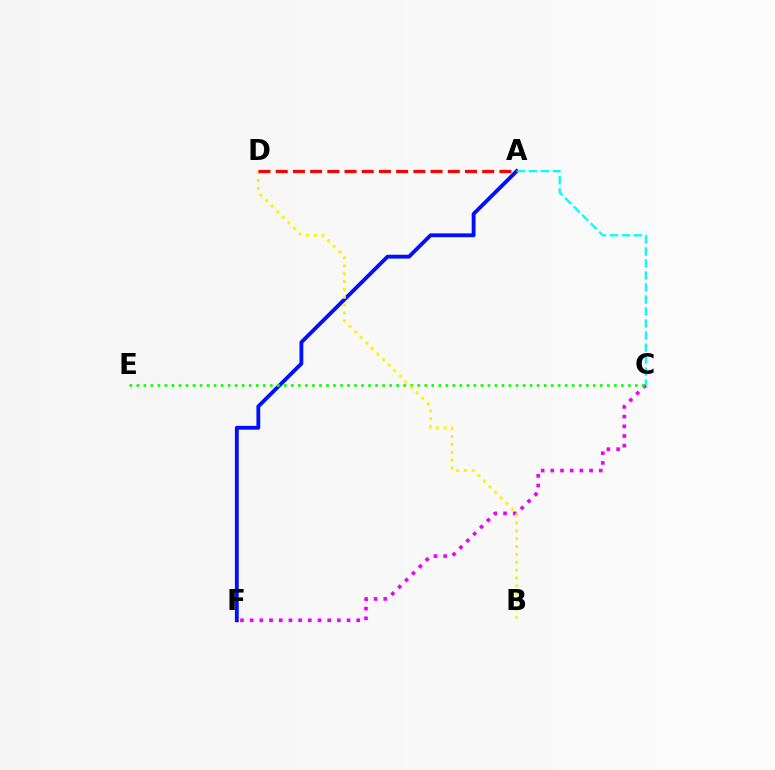{('A', 'F'): [{'color': '#0010ff', 'line_style': 'solid', 'thickness': 2.76}], ('C', 'F'): [{'color': '#ee00ff', 'line_style': 'dotted', 'thickness': 2.63}], ('C', 'E'): [{'color': '#08ff00', 'line_style': 'dotted', 'thickness': 1.91}], ('B', 'D'): [{'color': '#fcf500', 'line_style': 'dotted', 'thickness': 2.14}], ('A', 'C'): [{'color': '#00fff6', 'line_style': 'dashed', 'thickness': 1.63}], ('A', 'D'): [{'color': '#ff0000', 'line_style': 'dashed', 'thickness': 2.34}]}